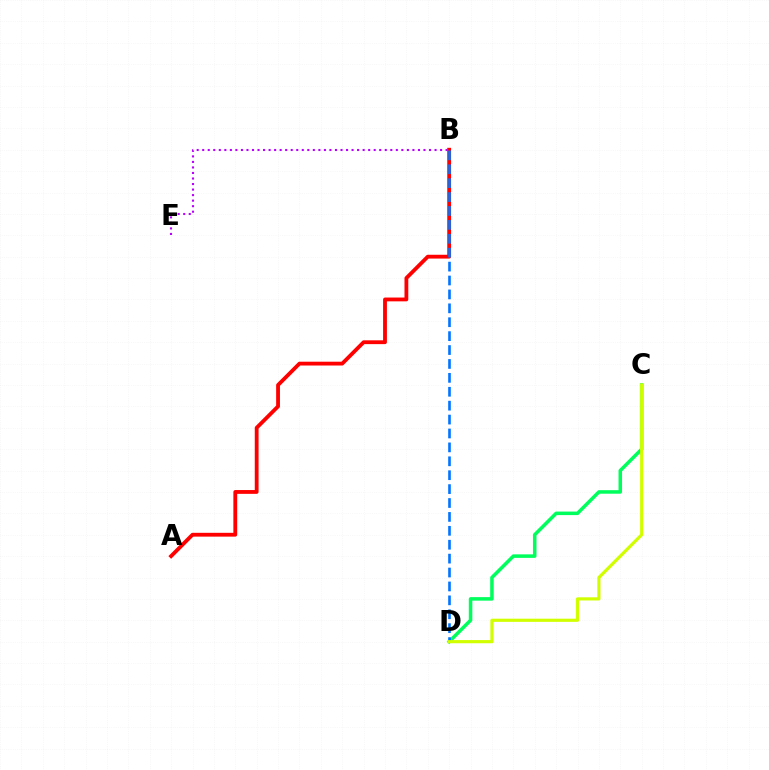{('B', 'E'): [{'color': '#b900ff', 'line_style': 'dotted', 'thickness': 1.5}], ('A', 'B'): [{'color': '#ff0000', 'line_style': 'solid', 'thickness': 2.75}], ('C', 'D'): [{'color': '#00ff5c', 'line_style': 'solid', 'thickness': 2.54}, {'color': '#d1ff00', 'line_style': 'solid', 'thickness': 2.28}], ('B', 'D'): [{'color': '#0074ff', 'line_style': 'dashed', 'thickness': 1.89}]}